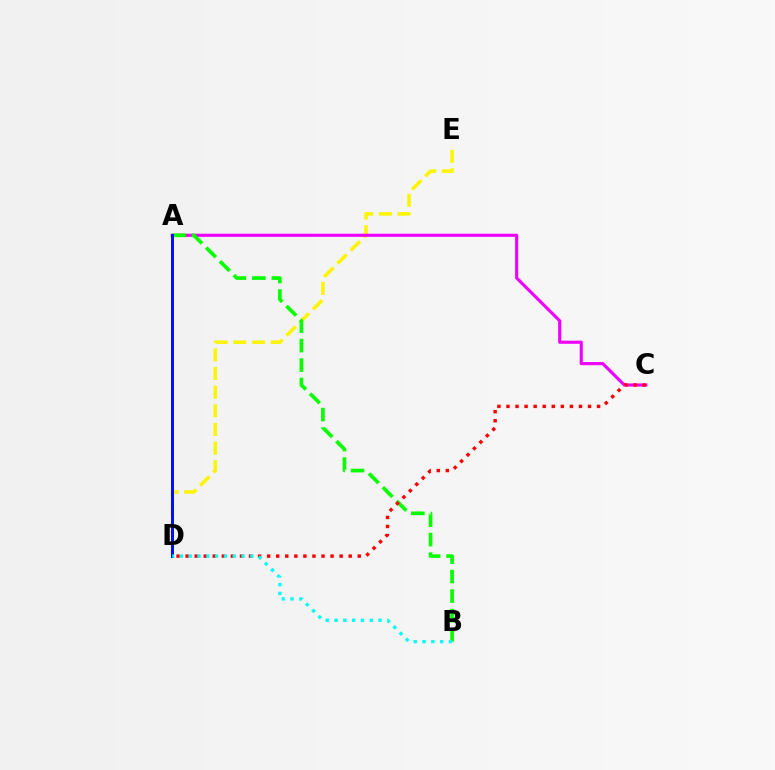{('D', 'E'): [{'color': '#fcf500', 'line_style': 'dashed', 'thickness': 2.53}], ('A', 'C'): [{'color': '#ee00ff', 'line_style': 'solid', 'thickness': 2.25}], ('A', 'B'): [{'color': '#08ff00', 'line_style': 'dashed', 'thickness': 2.65}], ('A', 'D'): [{'color': '#0010ff', 'line_style': 'solid', 'thickness': 2.16}], ('C', 'D'): [{'color': '#ff0000', 'line_style': 'dotted', 'thickness': 2.46}], ('B', 'D'): [{'color': '#00fff6', 'line_style': 'dotted', 'thickness': 2.39}]}